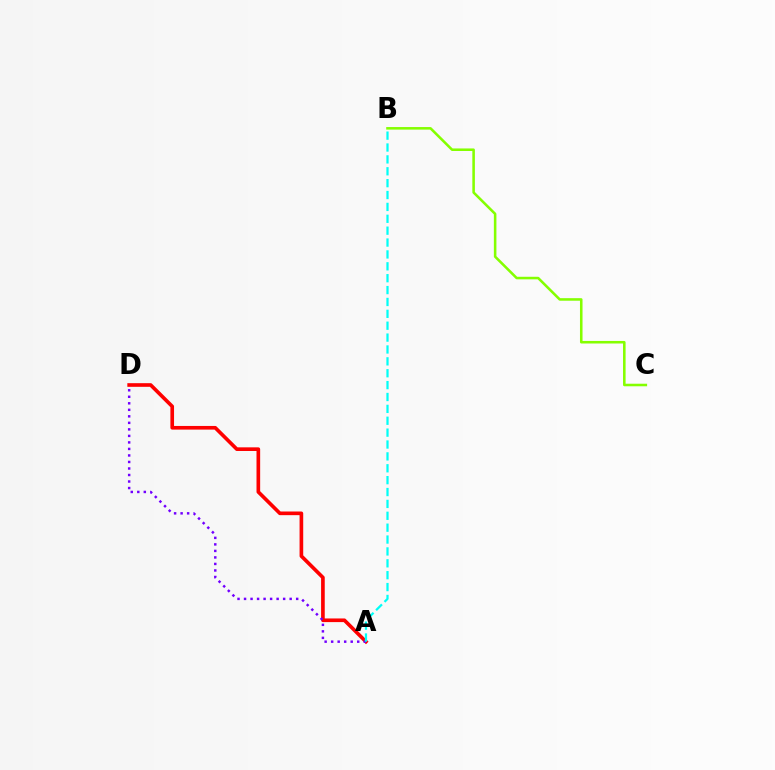{('B', 'C'): [{'color': '#84ff00', 'line_style': 'solid', 'thickness': 1.84}], ('A', 'D'): [{'color': '#ff0000', 'line_style': 'solid', 'thickness': 2.63}, {'color': '#7200ff', 'line_style': 'dotted', 'thickness': 1.77}], ('A', 'B'): [{'color': '#00fff6', 'line_style': 'dashed', 'thickness': 1.61}]}